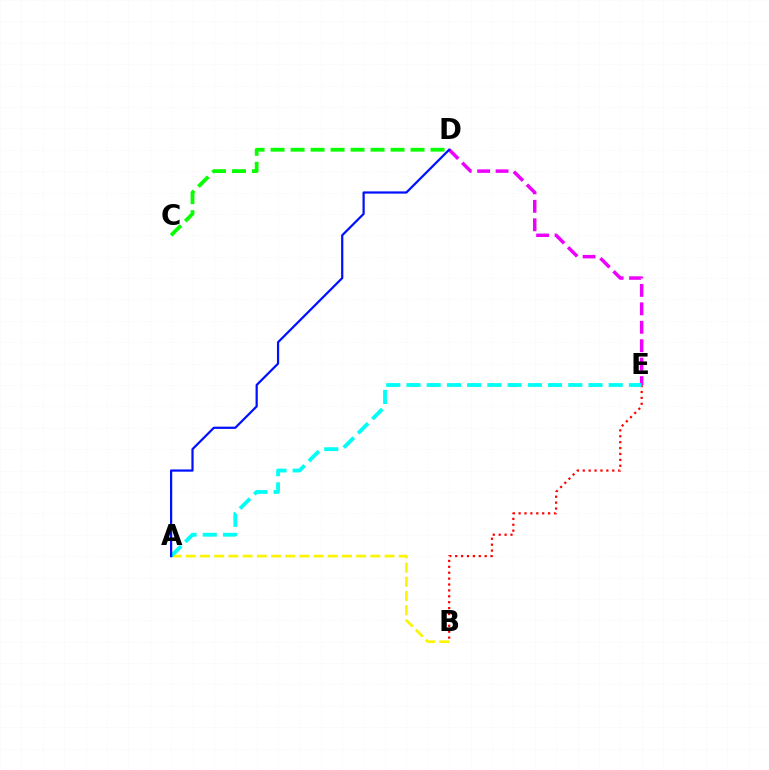{('D', 'E'): [{'color': '#ee00ff', 'line_style': 'dashed', 'thickness': 2.51}], ('B', 'E'): [{'color': '#ff0000', 'line_style': 'dotted', 'thickness': 1.6}], ('C', 'D'): [{'color': '#08ff00', 'line_style': 'dashed', 'thickness': 2.72}], ('A', 'B'): [{'color': '#fcf500', 'line_style': 'dashed', 'thickness': 1.93}], ('A', 'E'): [{'color': '#00fff6', 'line_style': 'dashed', 'thickness': 2.75}], ('A', 'D'): [{'color': '#0010ff', 'line_style': 'solid', 'thickness': 1.6}]}